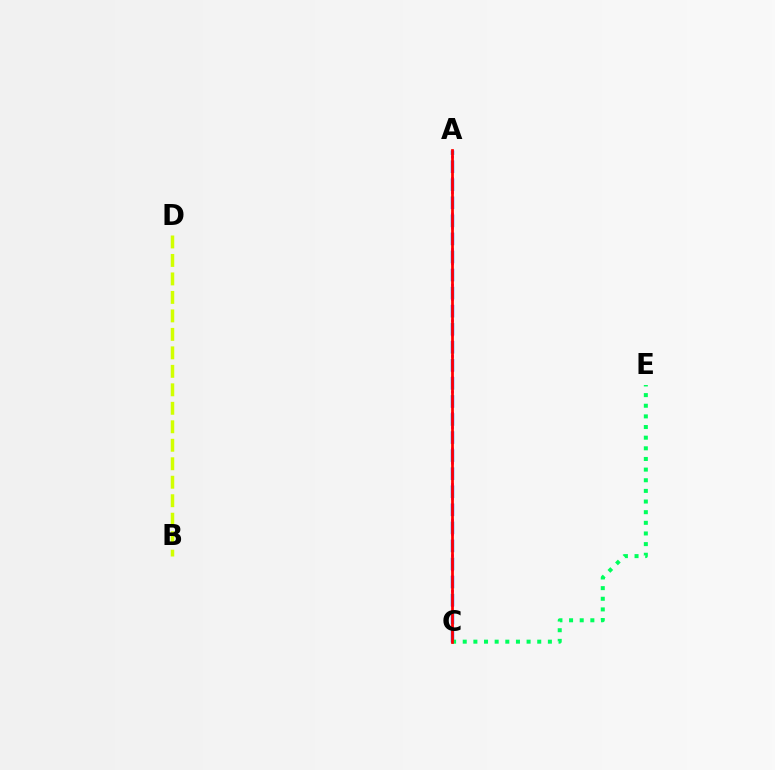{('A', 'C'): [{'color': '#0074ff', 'line_style': 'dashed', 'thickness': 2.45}, {'color': '#b900ff', 'line_style': 'dotted', 'thickness': 1.93}, {'color': '#ff0000', 'line_style': 'solid', 'thickness': 1.97}], ('B', 'D'): [{'color': '#d1ff00', 'line_style': 'dashed', 'thickness': 2.51}], ('C', 'E'): [{'color': '#00ff5c', 'line_style': 'dotted', 'thickness': 2.89}]}